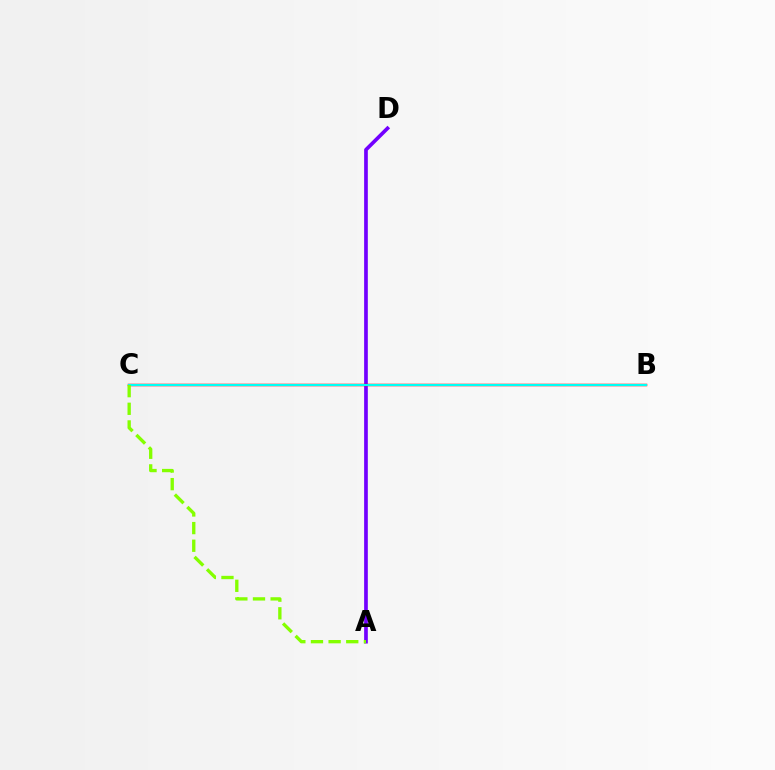{('A', 'D'): [{'color': '#7200ff', 'line_style': 'solid', 'thickness': 2.65}], ('B', 'C'): [{'color': '#ff0000', 'line_style': 'solid', 'thickness': 1.79}, {'color': '#00fff6', 'line_style': 'solid', 'thickness': 1.51}], ('A', 'C'): [{'color': '#84ff00', 'line_style': 'dashed', 'thickness': 2.4}]}